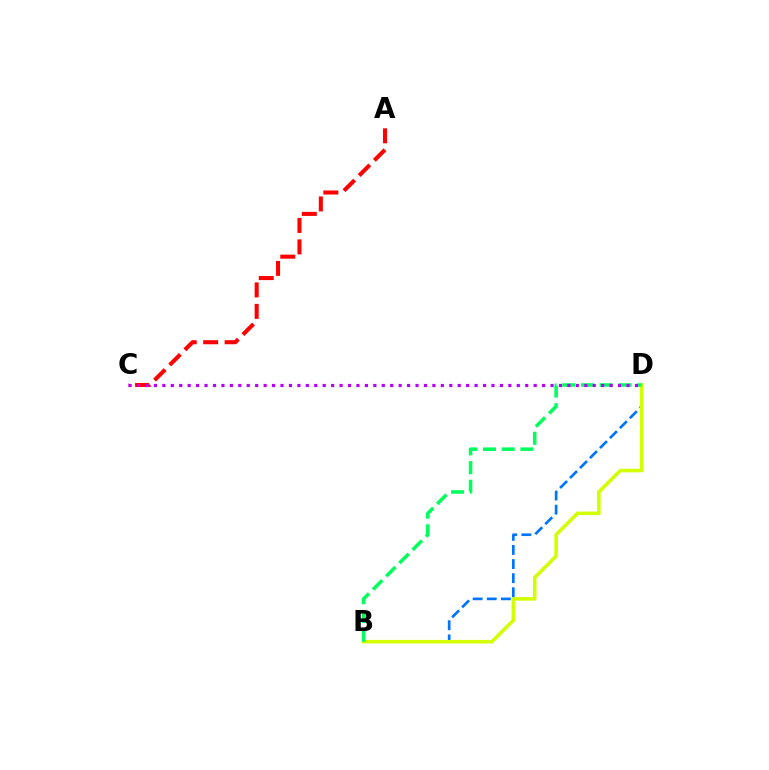{('B', 'D'): [{'color': '#0074ff', 'line_style': 'dashed', 'thickness': 1.92}, {'color': '#d1ff00', 'line_style': 'solid', 'thickness': 2.55}, {'color': '#00ff5c', 'line_style': 'dashed', 'thickness': 2.54}], ('A', 'C'): [{'color': '#ff0000', 'line_style': 'dashed', 'thickness': 2.91}], ('C', 'D'): [{'color': '#b900ff', 'line_style': 'dotted', 'thickness': 2.29}]}